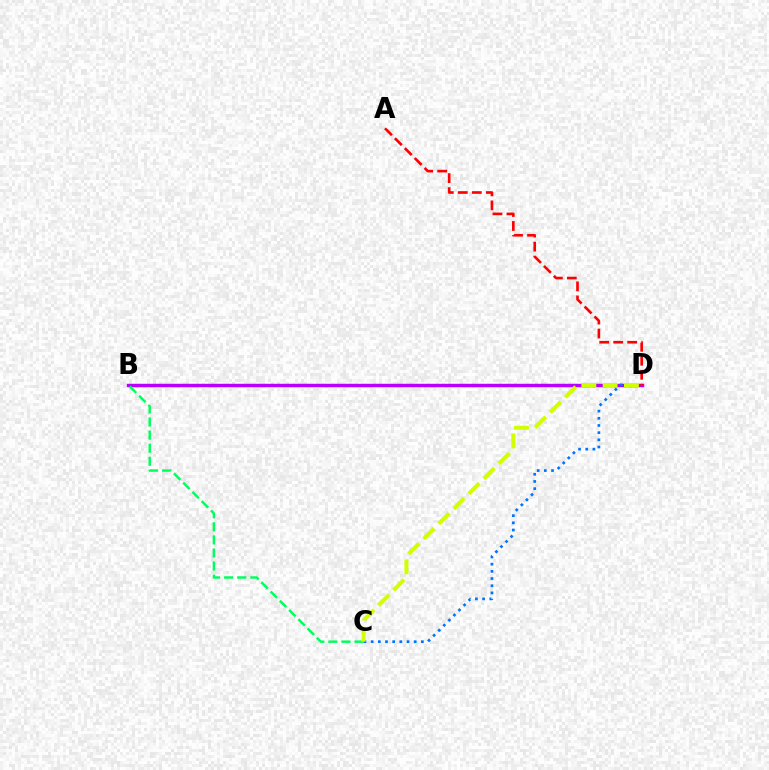{('B', 'D'): [{'color': '#b900ff', 'line_style': 'solid', 'thickness': 2.49}], ('B', 'C'): [{'color': '#00ff5c', 'line_style': 'dashed', 'thickness': 1.78}], ('A', 'D'): [{'color': '#ff0000', 'line_style': 'dashed', 'thickness': 1.9}], ('C', 'D'): [{'color': '#0074ff', 'line_style': 'dotted', 'thickness': 1.95}, {'color': '#d1ff00', 'line_style': 'dashed', 'thickness': 2.89}]}